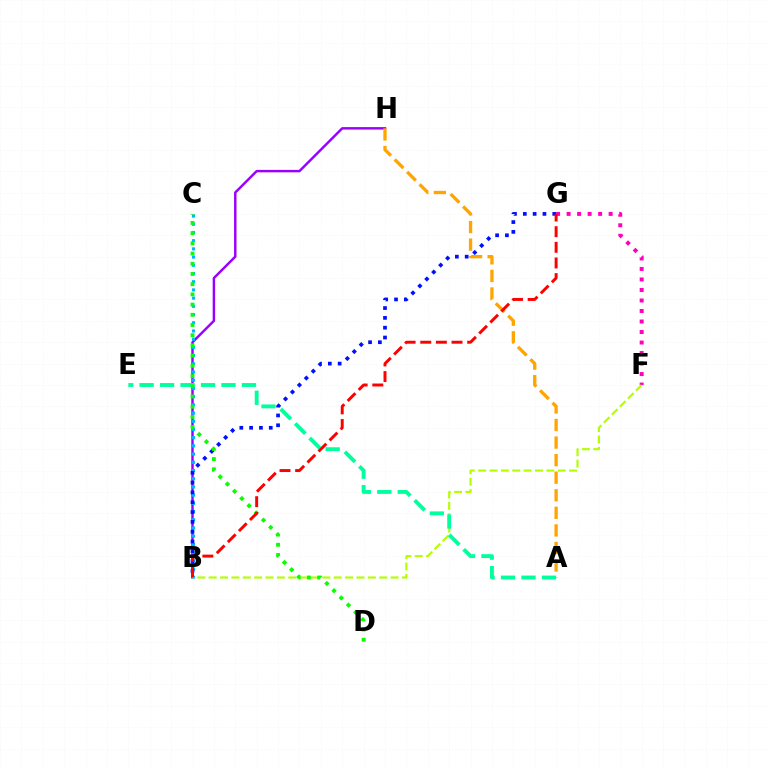{('F', 'G'): [{'color': '#ff00bd', 'line_style': 'dotted', 'thickness': 2.86}], ('B', 'H'): [{'color': '#9b00ff', 'line_style': 'solid', 'thickness': 1.76}], ('B', 'C'): [{'color': '#00b5ff', 'line_style': 'dotted', 'thickness': 2.23}], ('B', 'F'): [{'color': '#b3ff00', 'line_style': 'dashed', 'thickness': 1.54}], ('B', 'G'): [{'color': '#0010ff', 'line_style': 'dotted', 'thickness': 2.67}, {'color': '#ff0000', 'line_style': 'dashed', 'thickness': 2.12}], ('A', 'E'): [{'color': '#00ff9d', 'line_style': 'dashed', 'thickness': 2.78}], ('A', 'H'): [{'color': '#ffa500', 'line_style': 'dashed', 'thickness': 2.39}], ('C', 'D'): [{'color': '#08ff00', 'line_style': 'dotted', 'thickness': 2.77}]}